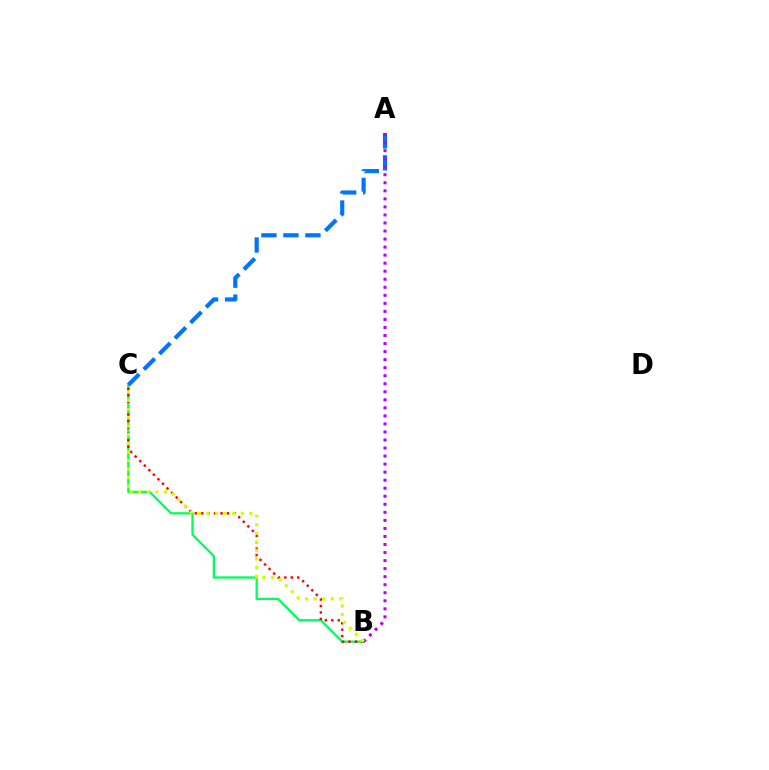{('B', 'C'): [{'color': '#00ff5c', 'line_style': 'solid', 'thickness': 1.66}, {'color': '#ff0000', 'line_style': 'dotted', 'thickness': 1.75}, {'color': '#d1ff00', 'line_style': 'dotted', 'thickness': 2.33}], ('A', 'C'): [{'color': '#0074ff', 'line_style': 'dashed', 'thickness': 2.99}], ('A', 'B'): [{'color': '#b900ff', 'line_style': 'dotted', 'thickness': 2.18}]}